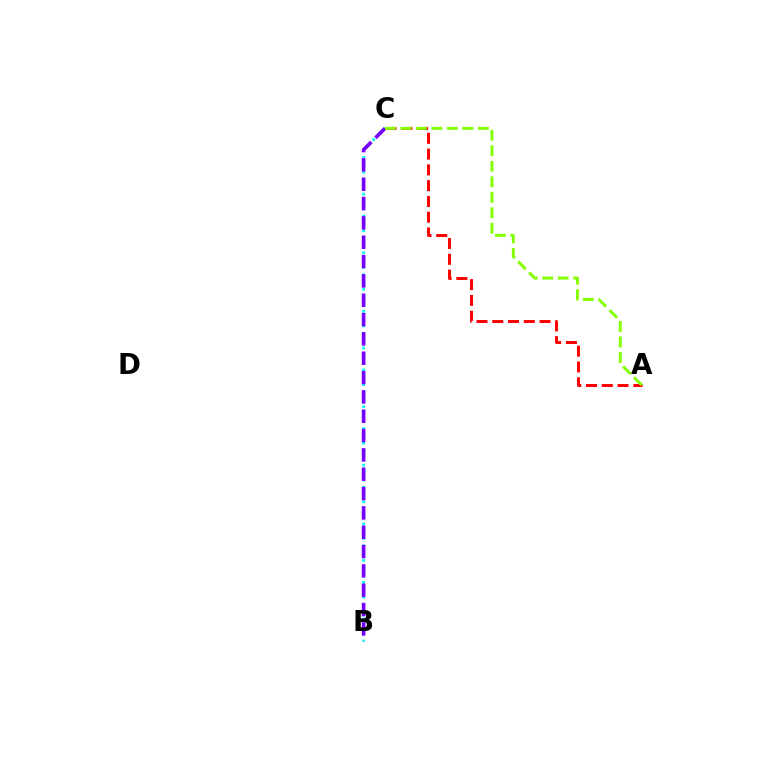{('B', 'C'): [{'color': '#00fff6', 'line_style': 'dotted', 'thickness': 1.99}, {'color': '#7200ff', 'line_style': 'dashed', 'thickness': 2.63}], ('A', 'C'): [{'color': '#ff0000', 'line_style': 'dashed', 'thickness': 2.14}, {'color': '#84ff00', 'line_style': 'dashed', 'thickness': 2.11}]}